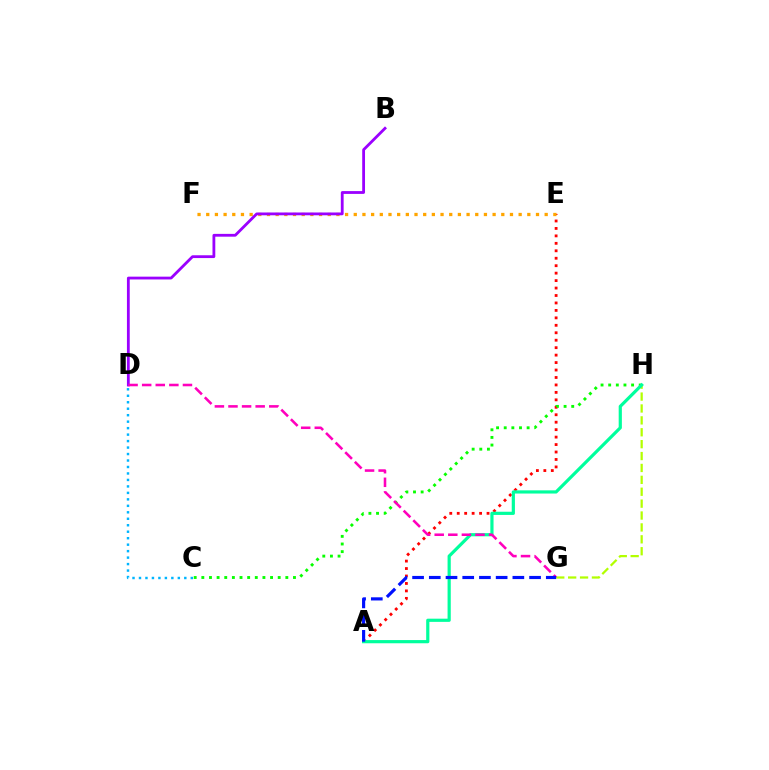{('G', 'H'): [{'color': '#b3ff00', 'line_style': 'dashed', 'thickness': 1.62}], ('A', 'E'): [{'color': '#ff0000', 'line_style': 'dotted', 'thickness': 2.02}], ('E', 'F'): [{'color': '#ffa500', 'line_style': 'dotted', 'thickness': 2.36}], ('C', 'H'): [{'color': '#08ff00', 'line_style': 'dotted', 'thickness': 2.07}], ('B', 'D'): [{'color': '#9b00ff', 'line_style': 'solid', 'thickness': 2.02}], ('A', 'H'): [{'color': '#00ff9d', 'line_style': 'solid', 'thickness': 2.3}], ('C', 'D'): [{'color': '#00b5ff', 'line_style': 'dotted', 'thickness': 1.76}], ('D', 'G'): [{'color': '#ff00bd', 'line_style': 'dashed', 'thickness': 1.85}], ('A', 'G'): [{'color': '#0010ff', 'line_style': 'dashed', 'thickness': 2.27}]}